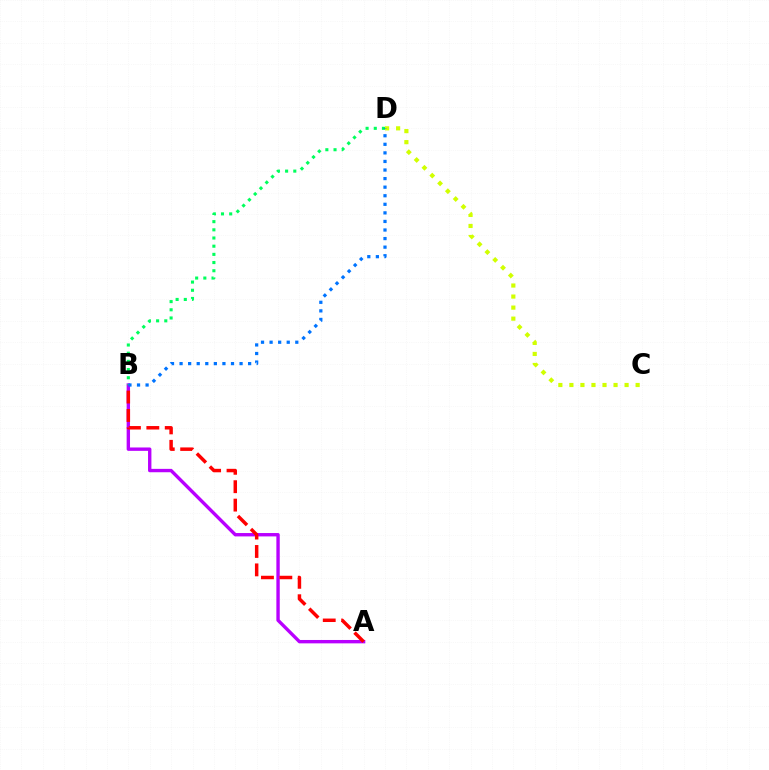{('C', 'D'): [{'color': '#d1ff00', 'line_style': 'dotted', 'thickness': 3.0}], ('A', 'B'): [{'color': '#b900ff', 'line_style': 'solid', 'thickness': 2.43}, {'color': '#ff0000', 'line_style': 'dashed', 'thickness': 2.5}], ('B', 'D'): [{'color': '#00ff5c', 'line_style': 'dotted', 'thickness': 2.22}, {'color': '#0074ff', 'line_style': 'dotted', 'thickness': 2.33}]}